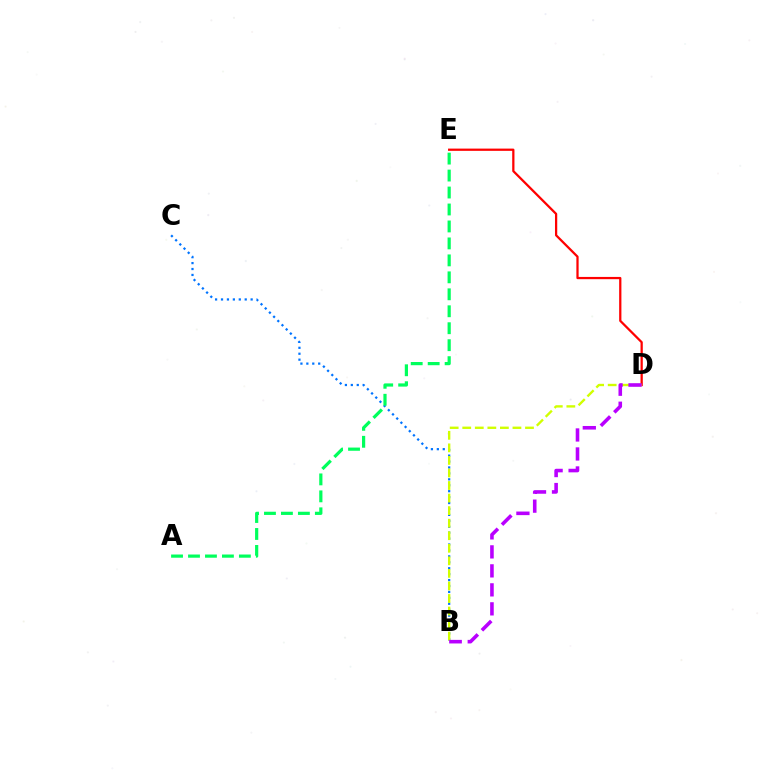{('D', 'E'): [{'color': '#ff0000', 'line_style': 'solid', 'thickness': 1.62}], ('B', 'C'): [{'color': '#0074ff', 'line_style': 'dotted', 'thickness': 1.61}], ('B', 'D'): [{'color': '#d1ff00', 'line_style': 'dashed', 'thickness': 1.71}, {'color': '#b900ff', 'line_style': 'dashed', 'thickness': 2.58}], ('A', 'E'): [{'color': '#00ff5c', 'line_style': 'dashed', 'thickness': 2.3}]}